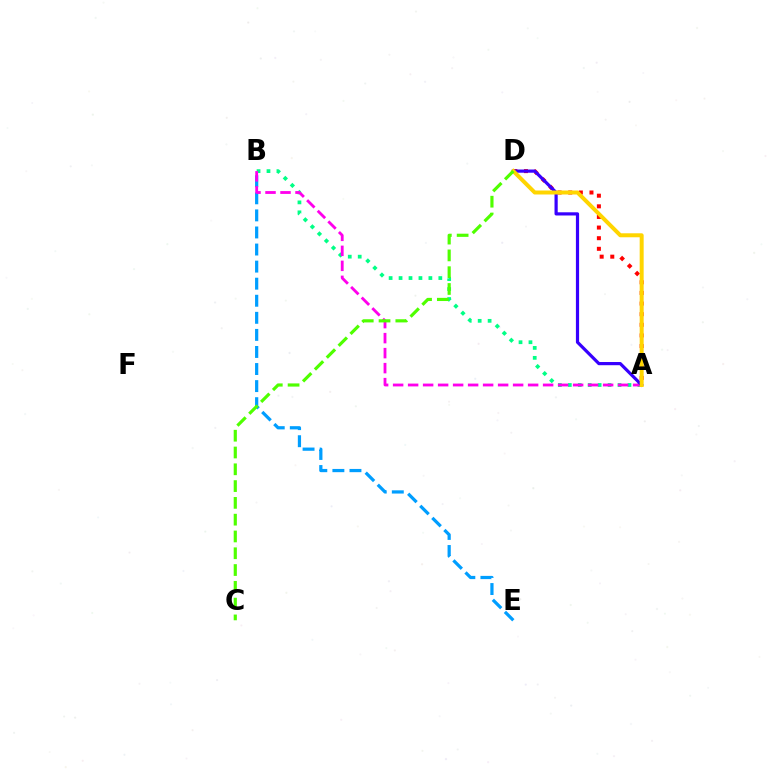{('A', 'D'): [{'color': '#ff0000', 'line_style': 'dotted', 'thickness': 2.89}, {'color': '#3700ff', 'line_style': 'solid', 'thickness': 2.3}, {'color': '#ffd500', 'line_style': 'solid', 'thickness': 2.87}], ('A', 'B'): [{'color': '#00ff86', 'line_style': 'dotted', 'thickness': 2.7}, {'color': '#ff00ed', 'line_style': 'dashed', 'thickness': 2.04}], ('B', 'E'): [{'color': '#009eff', 'line_style': 'dashed', 'thickness': 2.32}], ('C', 'D'): [{'color': '#4fff00', 'line_style': 'dashed', 'thickness': 2.28}]}